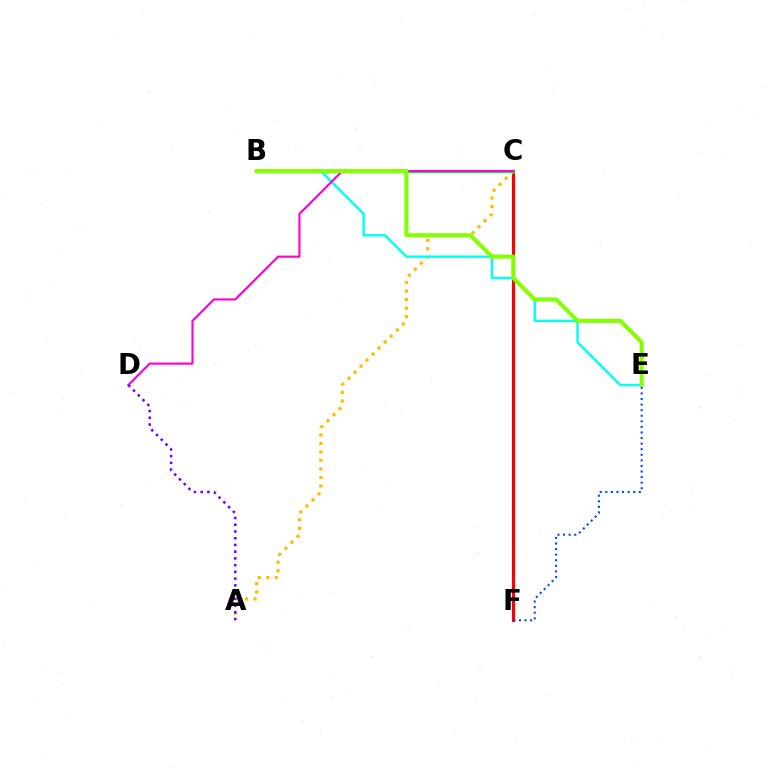{('C', 'F'): [{'color': '#ff0000', 'line_style': 'solid', 'thickness': 2.25}], ('A', 'C'): [{'color': '#ffbd00', 'line_style': 'dotted', 'thickness': 2.32}], ('B', 'E'): [{'color': '#00fff6', 'line_style': 'solid', 'thickness': 1.75}, {'color': '#84ff00', 'line_style': 'solid', 'thickness': 2.92}], ('B', 'C'): [{'color': '#00ff39', 'line_style': 'solid', 'thickness': 2.38}], ('E', 'F'): [{'color': '#004bff', 'line_style': 'dotted', 'thickness': 1.52}], ('C', 'D'): [{'color': '#ff00cf', 'line_style': 'solid', 'thickness': 1.53}], ('A', 'D'): [{'color': '#7200ff', 'line_style': 'dotted', 'thickness': 1.83}]}